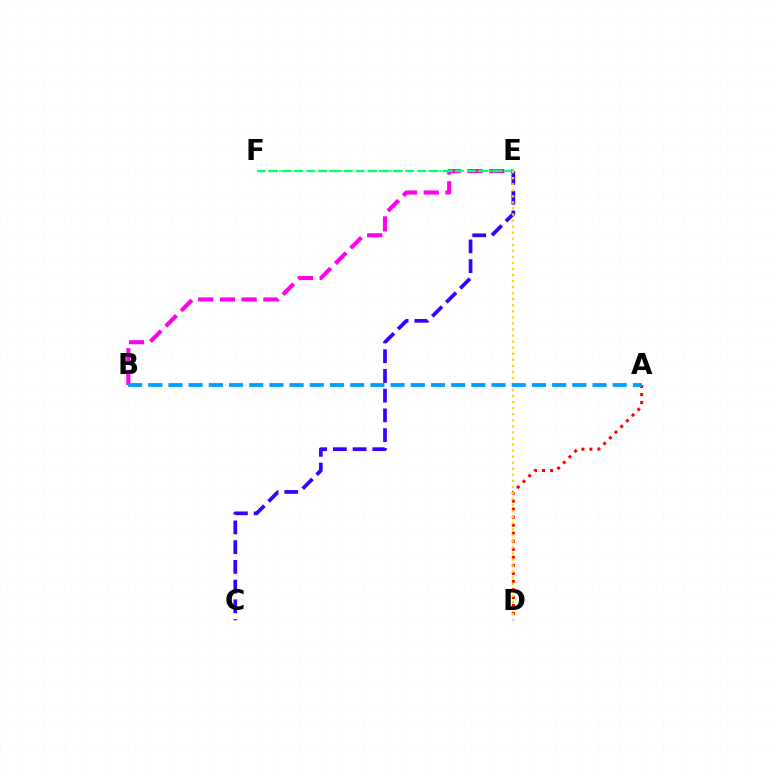{('B', 'E'): [{'color': '#ff00ed', 'line_style': 'dashed', 'thickness': 2.95}], ('A', 'D'): [{'color': '#ff0000', 'line_style': 'dotted', 'thickness': 2.18}], ('C', 'E'): [{'color': '#3700ff', 'line_style': 'dashed', 'thickness': 2.68}], ('E', 'F'): [{'color': '#4fff00', 'line_style': 'dotted', 'thickness': 1.5}, {'color': '#00ff86', 'line_style': 'dashed', 'thickness': 1.68}], ('D', 'E'): [{'color': '#ffd500', 'line_style': 'dotted', 'thickness': 1.64}], ('A', 'B'): [{'color': '#009eff', 'line_style': 'dashed', 'thickness': 2.74}]}